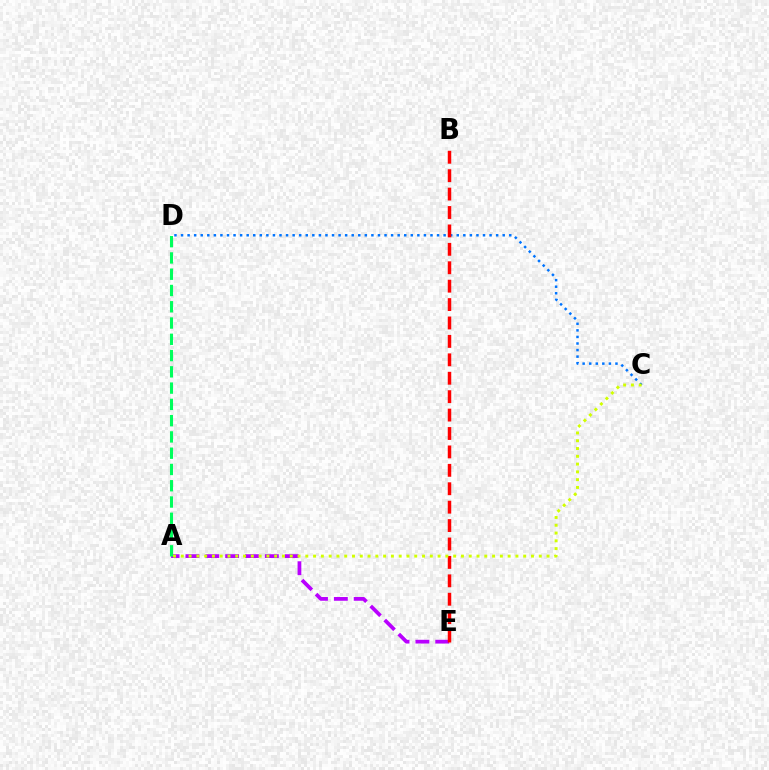{('A', 'E'): [{'color': '#b900ff', 'line_style': 'dashed', 'thickness': 2.7}], ('A', 'D'): [{'color': '#00ff5c', 'line_style': 'dashed', 'thickness': 2.21}], ('C', 'D'): [{'color': '#0074ff', 'line_style': 'dotted', 'thickness': 1.78}], ('B', 'E'): [{'color': '#ff0000', 'line_style': 'dashed', 'thickness': 2.5}], ('A', 'C'): [{'color': '#d1ff00', 'line_style': 'dotted', 'thickness': 2.11}]}